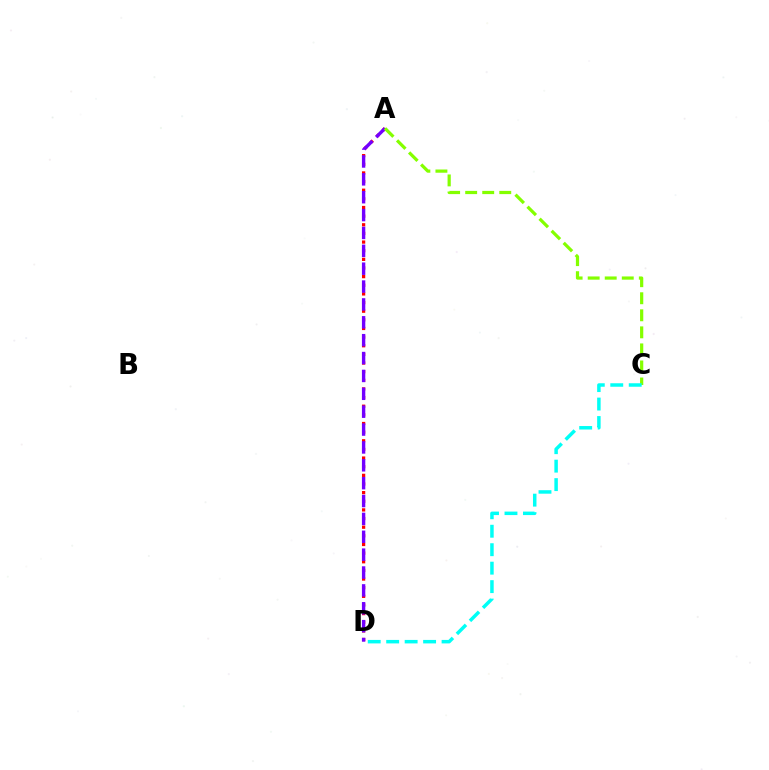{('A', 'D'): [{'color': '#ff0000', 'line_style': 'dotted', 'thickness': 2.35}, {'color': '#7200ff', 'line_style': 'dashed', 'thickness': 2.43}], ('A', 'C'): [{'color': '#84ff00', 'line_style': 'dashed', 'thickness': 2.32}], ('C', 'D'): [{'color': '#00fff6', 'line_style': 'dashed', 'thickness': 2.51}]}